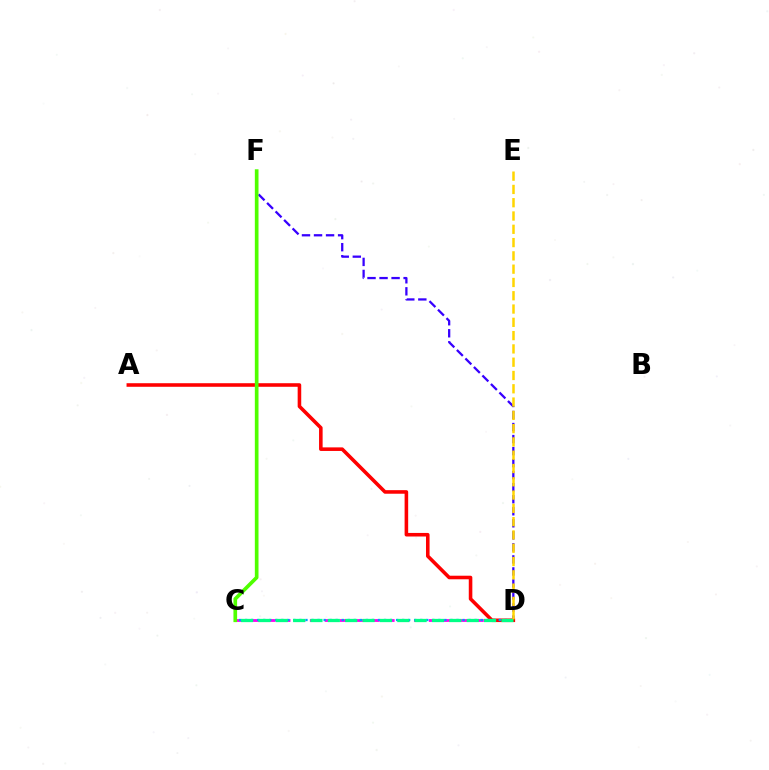{('D', 'F'): [{'color': '#3700ff', 'line_style': 'dashed', 'thickness': 1.63}], ('C', 'D'): [{'color': '#ff00ed', 'line_style': 'dashed', 'thickness': 2.02}, {'color': '#009eff', 'line_style': 'dotted', 'thickness': 1.64}, {'color': '#00ff86', 'line_style': 'dashed', 'thickness': 2.36}], ('A', 'D'): [{'color': '#ff0000', 'line_style': 'solid', 'thickness': 2.57}], ('D', 'E'): [{'color': '#ffd500', 'line_style': 'dashed', 'thickness': 1.81}], ('C', 'F'): [{'color': '#4fff00', 'line_style': 'solid', 'thickness': 2.64}]}